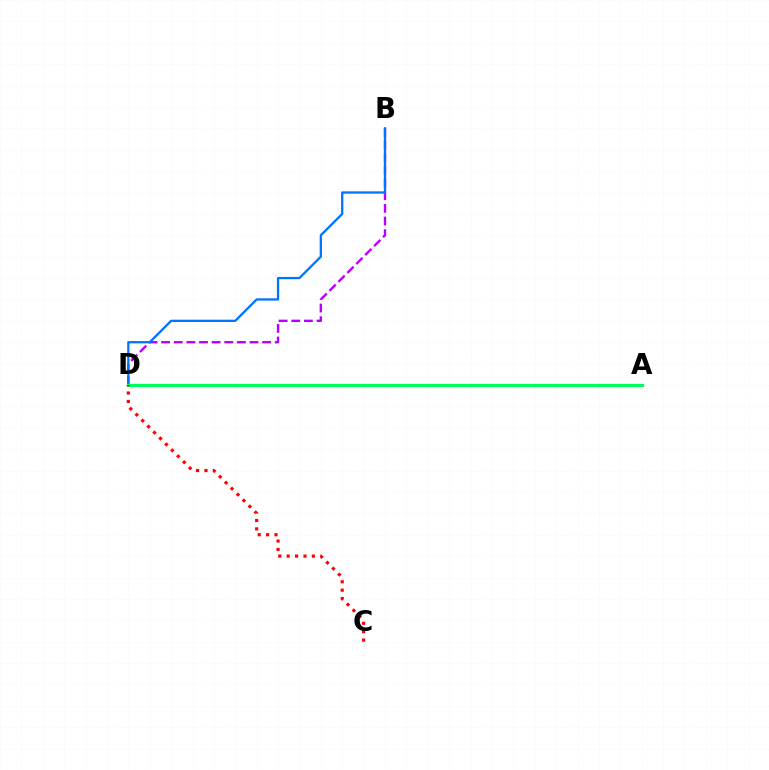{('B', 'D'): [{'color': '#b900ff', 'line_style': 'dashed', 'thickness': 1.72}, {'color': '#0074ff', 'line_style': 'solid', 'thickness': 1.64}], ('A', 'D'): [{'color': '#d1ff00', 'line_style': 'solid', 'thickness': 1.61}, {'color': '#00ff5c', 'line_style': 'solid', 'thickness': 2.26}], ('C', 'D'): [{'color': '#ff0000', 'line_style': 'dotted', 'thickness': 2.28}]}